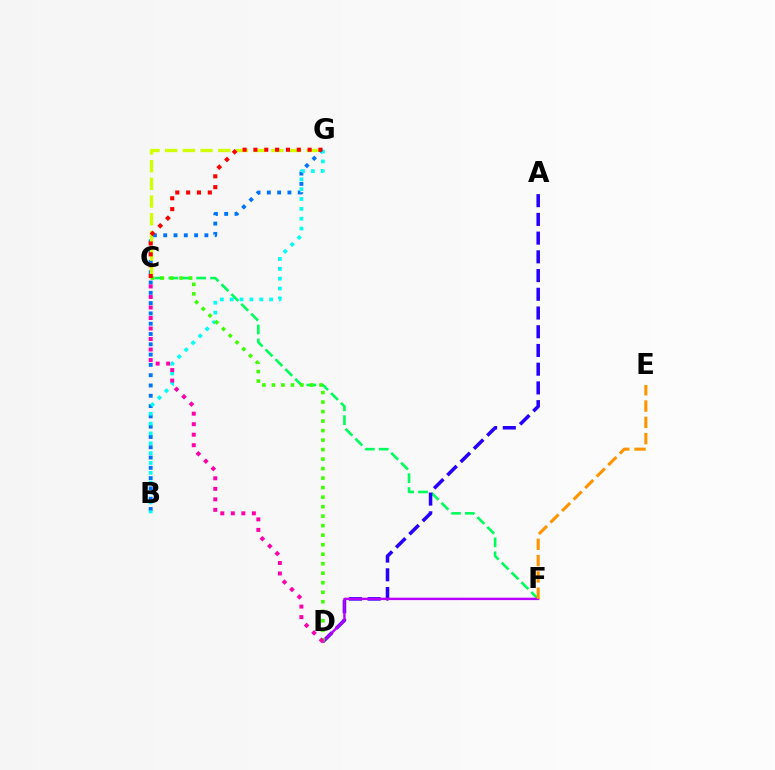{('B', 'G'): [{'color': '#0074ff', 'line_style': 'dotted', 'thickness': 2.8}, {'color': '#00fff6', 'line_style': 'dotted', 'thickness': 2.68}], ('C', 'G'): [{'color': '#d1ff00', 'line_style': 'dashed', 'thickness': 2.4}, {'color': '#ff0000', 'line_style': 'dotted', 'thickness': 2.94}], ('C', 'F'): [{'color': '#00ff5c', 'line_style': 'dashed', 'thickness': 1.89}], ('A', 'D'): [{'color': '#2500ff', 'line_style': 'dashed', 'thickness': 2.54}], ('D', 'F'): [{'color': '#b900ff', 'line_style': 'solid', 'thickness': 1.74}], ('C', 'D'): [{'color': '#3dff00', 'line_style': 'dotted', 'thickness': 2.58}, {'color': '#ff00ac', 'line_style': 'dotted', 'thickness': 2.86}], ('E', 'F'): [{'color': '#ff9400', 'line_style': 'dashed', 'thickness': 2.21}]}